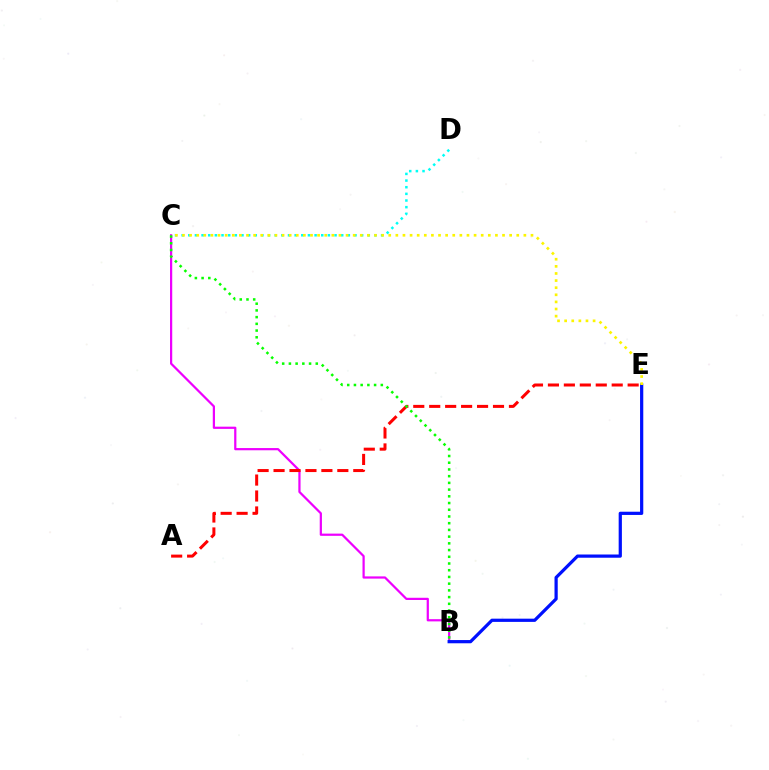{('C', 'D'): [{'color': '#00fff6', 'line_style': 'dotted', 'thickness': 1.81}], ('B', 'C'): [{'color': '#ee00ff', 'line_style': 'solid', 'thickness': 1.6}, {'color': '#08ff00', 'line_style': 'dotted', 'thickness': 1.83}], ('A', 'E'): [{'color': '#ff0000', 'line_style': 'dashed', 'thickness': 2.17}], ('B', 'E'): [{'color': '#0010ff', 'line_style': 'solid', 'thickness': 2.32}], ('C', 'E'): [{'color': '#fcf500', 'line_style': 'dotted', 'thickness': 1.93}]}